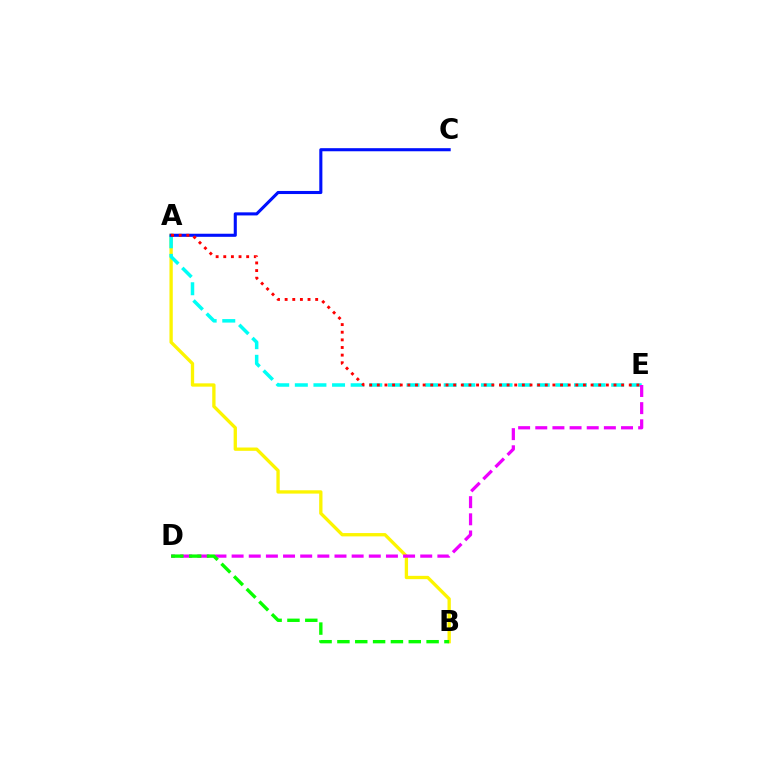{('A', 'B'): [{'color': '#fcf500', 'line_style': 'solid', 'thickness': 2.38}], ('A', 'E'): [{'color': '#00fff6', 'line_style': 'dashed', 'thickness': 2.53}, {'color': '#ff0000', 'line_style': 'dotted', 'thickness': 2.07}], ('D', 'E'): [{'color': '#ee00ff', 'line_style': 'dashed', 'thickness': 2.33}], ('B', 'D'): [{'color': '#08ff00', 'line_style': 'dashed', 'thickness': 2.42}], ('A', 'C'): [{'color': '#0010ff', 'line_style': 'solid', 'thickness': 2.22}]}